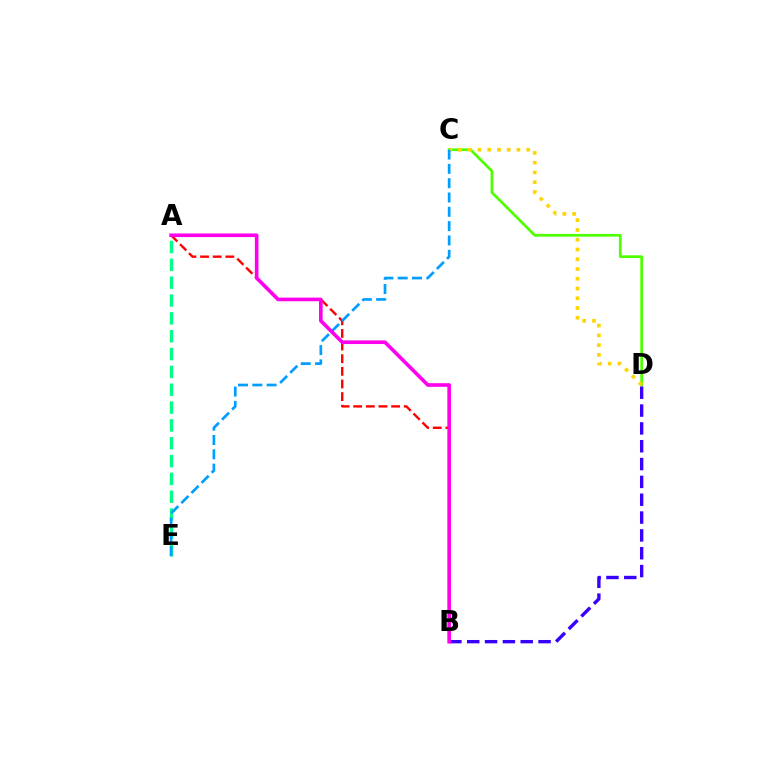{('C', 'D'): [{'color': '#4fff00', 'line_style': 'solid', 'thickness': 1.96}, {'color': '#ffd500', 'line_style': 'dotted', 'thickness': 2.65}], ('A', 'B'): [{'color': '#ff0000', 'line_style': 'dashed', 'thickness': 1.72}, {'color': '#ff00ed', 'line_style': 'solid', 'thickness': 2.61}], ('A', 'E'): [{'color': '#00ff86', 'line_style': 'dashed', 'thickness': 2.42}], ('C', 'E'): [{'color': '#009eff', 'line_style': 'dashed', 'thickness': 1.94}], ('B', 'D'): [{'color': '#3700ff', 'line_style': 'dashed', 'thickness': 2.42}]}